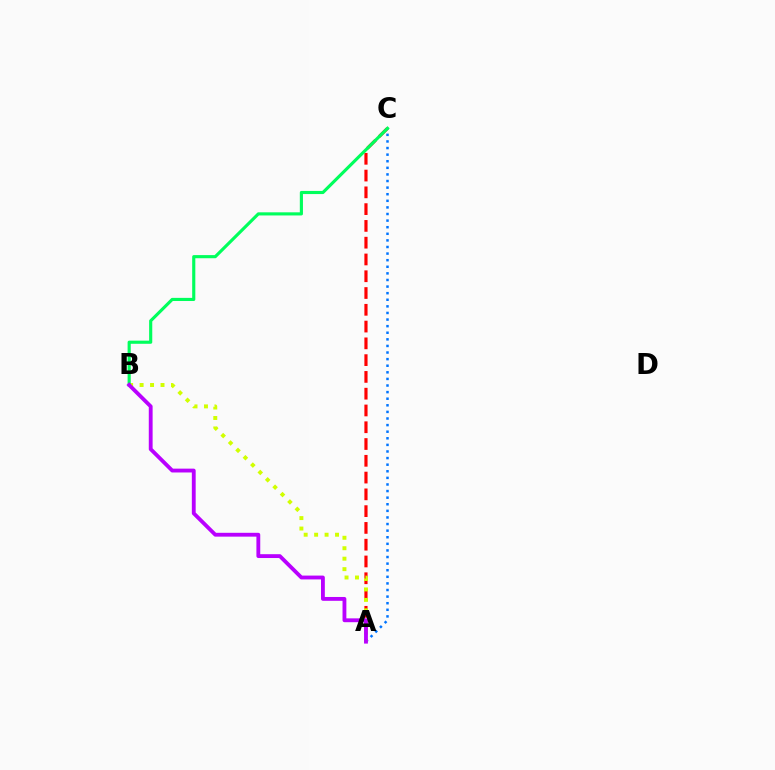{('A', 'C'): [{'color': '#ff0000', 'line_style': 'dashed', 'thickness': 2.28}, {'color': '#0074ff', 'line_style': 'dotted', 'thickness': 1.79}], ('A', 'B'): [{'color': '#d1ff00', 'line_style': 'dotted', 'thickness': 2.84}, {'color': '#b900ff', 'line_style': 'solid', 'thickness': 2.76}], ('B', 'C'): [{'color': '#00ff5c', 'line_style': 'solid', 'thickness': 2.26}]}